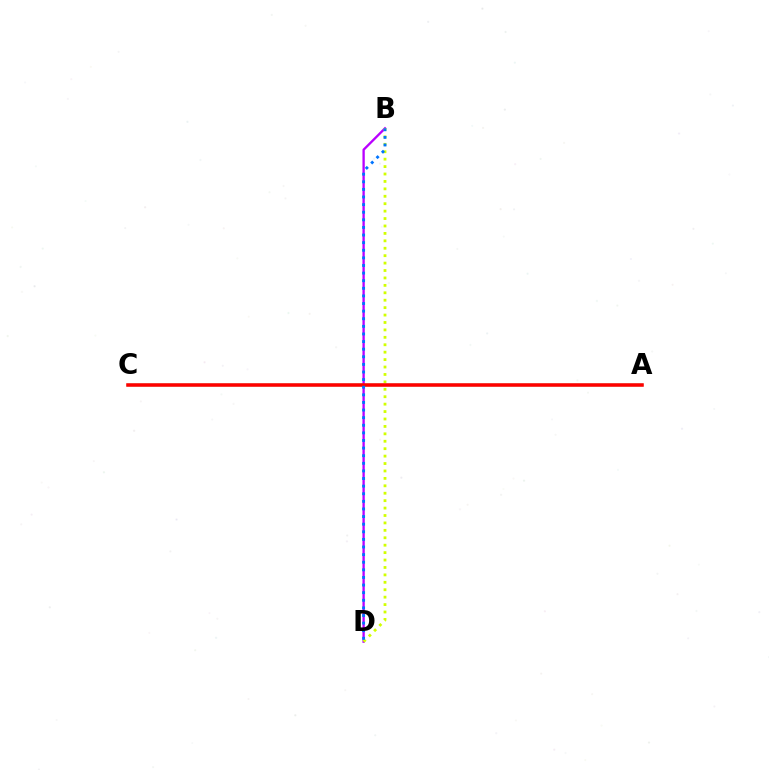{('B', 'D'): [{'color': '#b900ff', 'line_style': 'solid', 'thickness': 1.68}, {'color': '#d1ff00', 'line_style': 'dotted', 'thickness': 2.02}, {'color': '#0074ff', 'line_style': 'dotted', 'thickness': 2.07}], ('A', 'C'): [{'color': '#00ff5c', 'line_style': 'solid', 'thickness': 1.68}, {'color': '#ff0000', 'line_style': 'solid', 'thickness': 2.53}]}